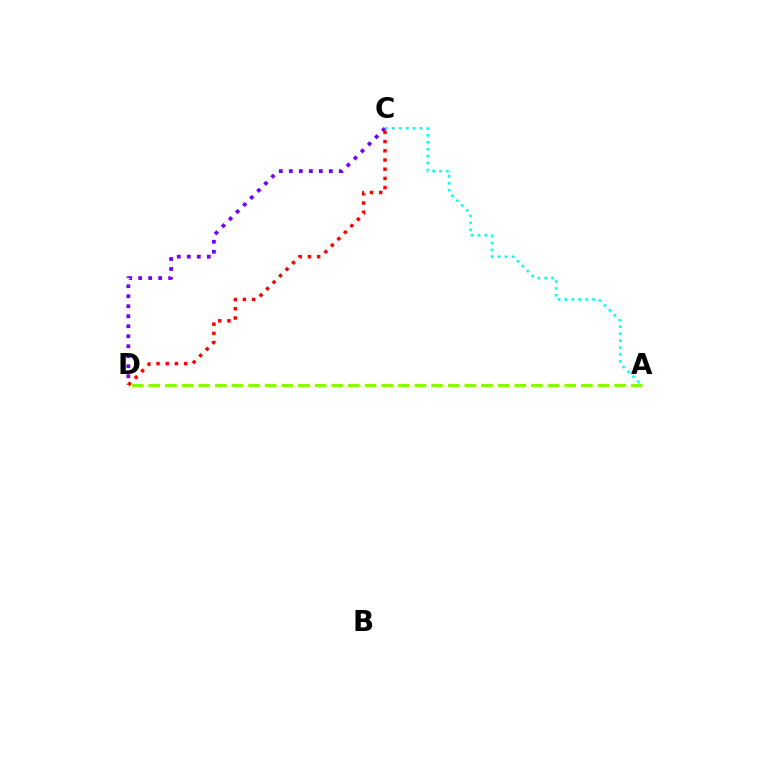{('C', 'D'): [{'color': '#7200ff', 'line_style': 'dotted', 'thickness': 2.72}, {'color': '#ff0000', 'line_style': 'dotted', 'thickness': 2.5}], ('A', 'C'): [{'color': '#00fff6', 'line_style': 'dotted', 'thickness': 1.88}], ('A', 'D'): [{'color': '#84ff00', 'line_style': 'dashed', 'thickness': 2.26}]}